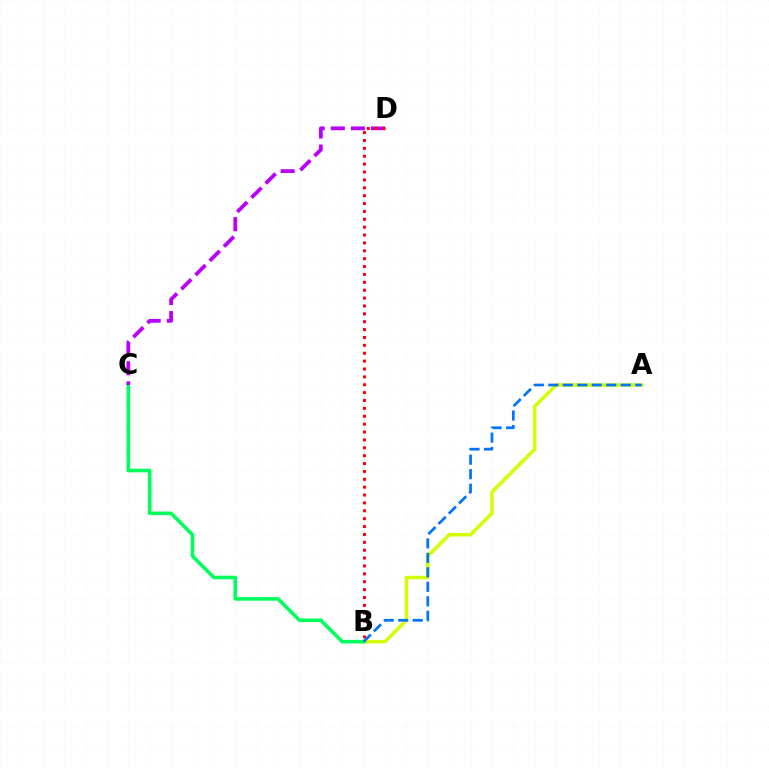{('A', 'B'): [{'color': '#d1ff00', 'line_style': 'solid', 'thickness': 2.5}, {'color': '#0074ff', 'line_style': 'dashed', 'thickness': 1.97}], ('B', 'C'): [{'color': '#00ff5c', 'line_style': 'solid', 'thickness': 2.58}], ('C', 'D'): [{'color': '#b900ff', 'line_style': 'dashed', 'thickness': 2.73}], ('B', 'D'): [{'color': '#ff0000', 'line_style': 'dotted', 'thickness': 2.14}]}